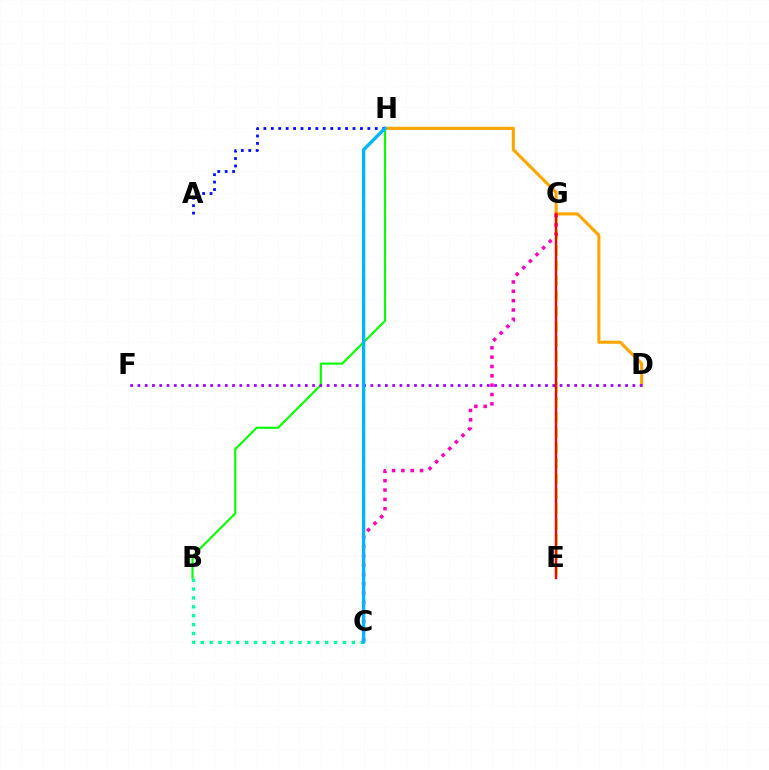{('D', 'H'): [{'color': '#ffa500', 'line_style': 'solid', 'thickness': 2.23}], ('B', 'C'): [{'color': '#00ff9d', 'line_style': 'dotted', 'thickness': 2.41}], ('E', 'G'): [{'color': '#b3ff00', 'line_style': 'dashed', 'thickness': 2.07}, {'color': '#ff0000', 'line_style': 'solid', 'thickness': 1.74}], ('A', 'H'): [{'color': '#0010ff', 'line_style': 'dotted', 'thickness': 2.02}], ('B', 'H'): [{'color': '#08ff00', 'line_style': 'solid', 'thickness': 1.56}], ('D', 'F'): [{'color': '#9b00ff', 'line_style': 'dotted', 'thickness': 1.98}], ('C', 'G'): [{'color': '#ff00bd', 'line_style': 'dotted', 'thickness': 2.54}], ('C', 'H'): [{'color': '#00b5ff', 'line_style': 'solid', 'thickness': 2.42}]}